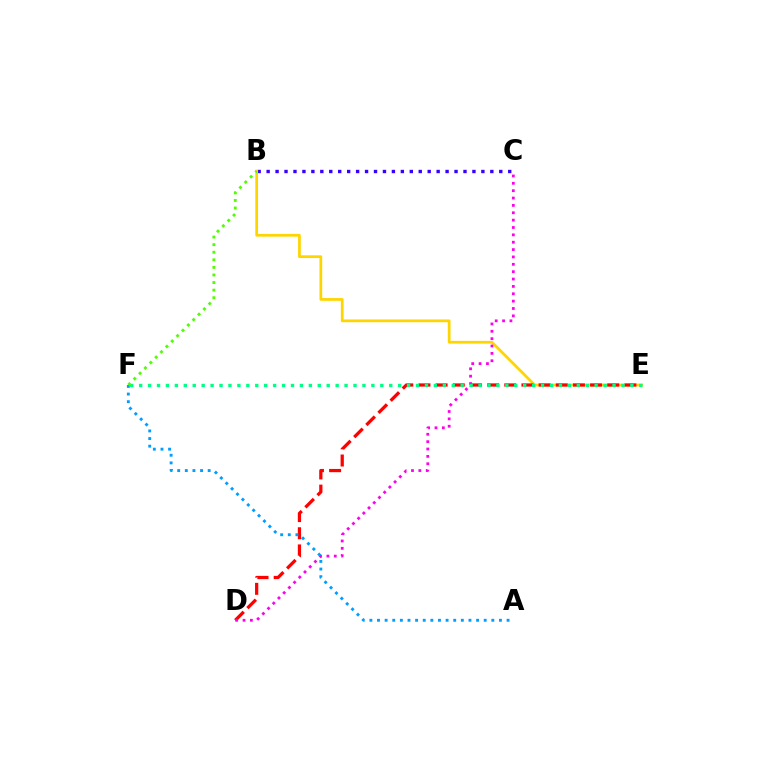{('B', 'C'): [{'color': '#3700ff', 'line_style': 'dotted', 'thickness': 2.43}], ('B', 'E'): [{'color': '#ffd500', 'line_style': 'solid', 'thickness': 1.98}], ('D', 'E'): [{'color': '#ff0000', 'line_style': 'dashed', 'thickness': 2.33}], ('C', 'D'): [{'color': '#ff00ed', 'line_style': 'dotted', 'thickness': 2.0}], ('E', 'F'): [{'color': '#00ff86', 'line_style': 'dotted', 'thickness': 2.43}], ('A', 'F'): [{'color': '#009eff', 'line_style': 'dotted', 'thickness': 2.07}], ('B', 'F'): [{'color': '#4fff00', 'line_style': 'dotted', 'thickness': 2.06}]}